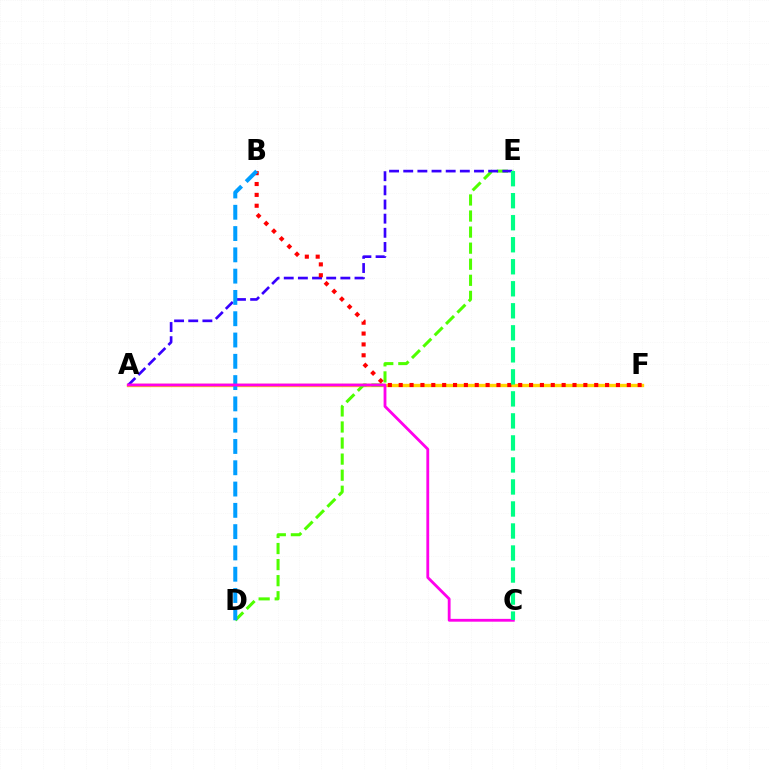{('A', 'F'): [{'color': '#ffd500', 'line_style': 'solid', 'thickness': 2.4}], ('D', 'E'): [{'color': '#4fff00', 'line_style': 'dashed', 'thickness': 2.18}], ('A', 'E'): [{'color': '#3700ff', 'line_style': 'dashed', 'thickness': 1.92}], ('B', 'F'): [{'color': '#ff0000', 'line_style': 'dotted', 'thickness': 2.95}], ('B', 'D'): [{'color': '#009eff', 'line_style': 'dashed', 'thickness': 2.89}], ('A', 'C'): [{'color': '#ff00ed', 'line_style': 'solid', 'thickness': 2.03}], ('C', 'E'): [{'color': '#00ff86', 'line_style': 'dashed', 'thickness': 2.99}]}